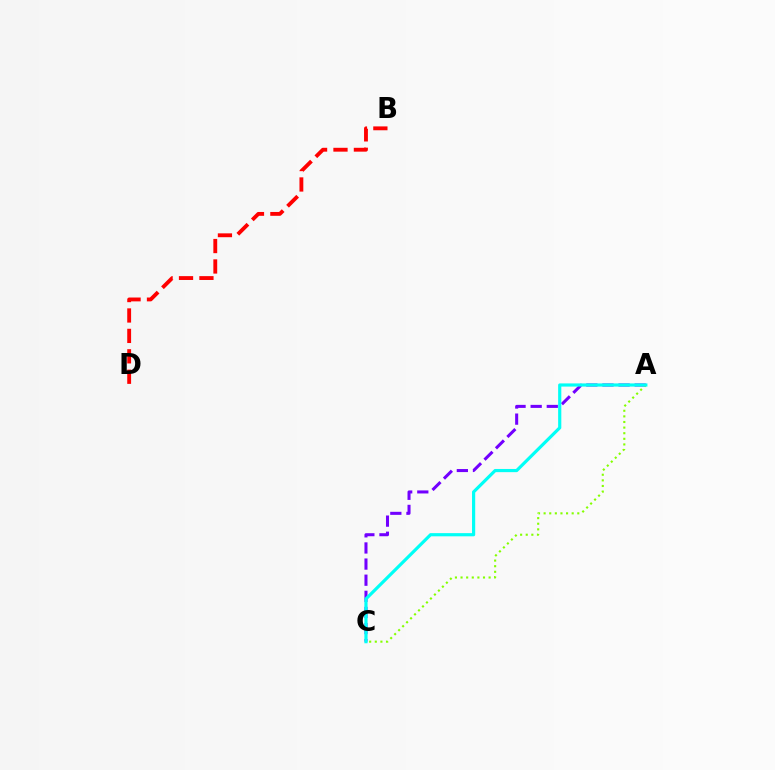{('A', 'C'): [{'color': '#7200ff', 'line_style': 'dashed', 'thickness': 2.19}, {'color': '#84ff00', 'line_style': 'dotted', 'thickness': 1.52}, {'color': '#00fff6', 'line_style': 'solid', 'thickness': 2.29}], ('B', 'D'): [{'color': '#ff0000', 'line_style': 'dashed', 'thickness': 2.77}]}